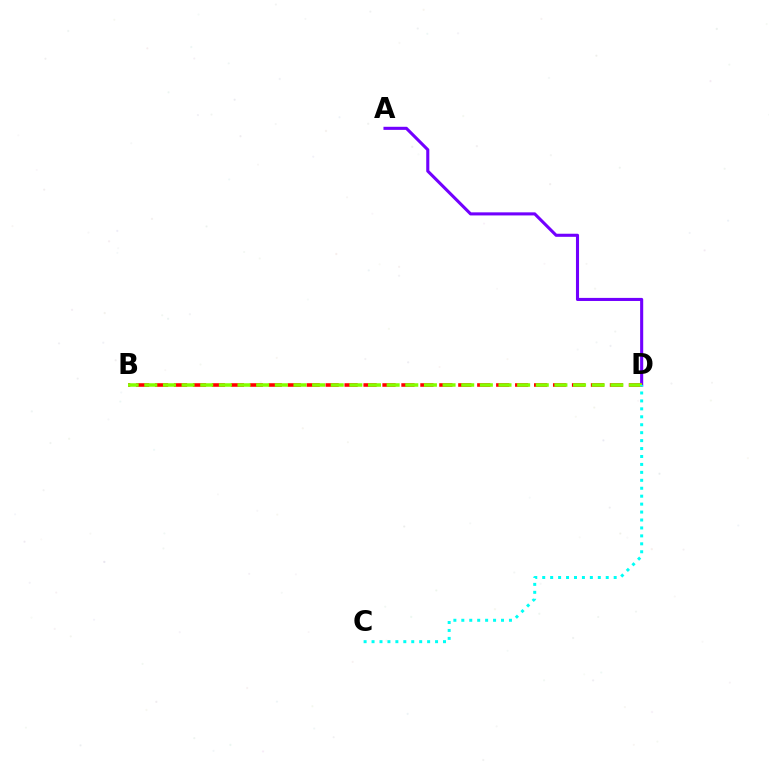{('A', 'D'): [{'color': '#7200ff', 'line_style': 'solid', 'thickness': 2.22}], ('B', 'D'): [{'color': '#ff0000', 'line_style': 'dashed', 'thickness': 2.57}, {'color': '#84ff00', 'line_style': 'dashed', 'thickness': 2.53}], ('C', 'D'): [{'color': '#00fff6', 'line_style': 'dotted', 'thickness': 2.16}]}